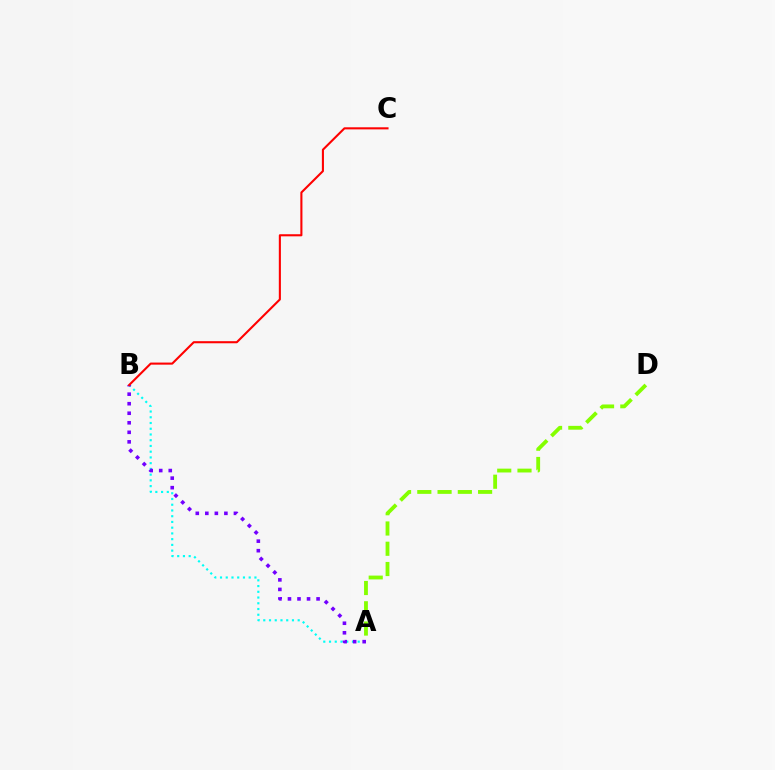{('A', 'D'): [{'color': '#84ff00', 'line_style': 'dashed', 'thickness': 2.75}], ('A', 'B'): [{'color': '#00fff6', 'line_style': 'dotted', 'thickness': 1.56}, {'color': '#7200ff', 'line_style': 'dotted', 'thickness': 2.59}], ('B', 'C'): [{'color': '#ff0000', 'line_style': 'solid', 'thickness': 1.51}]}